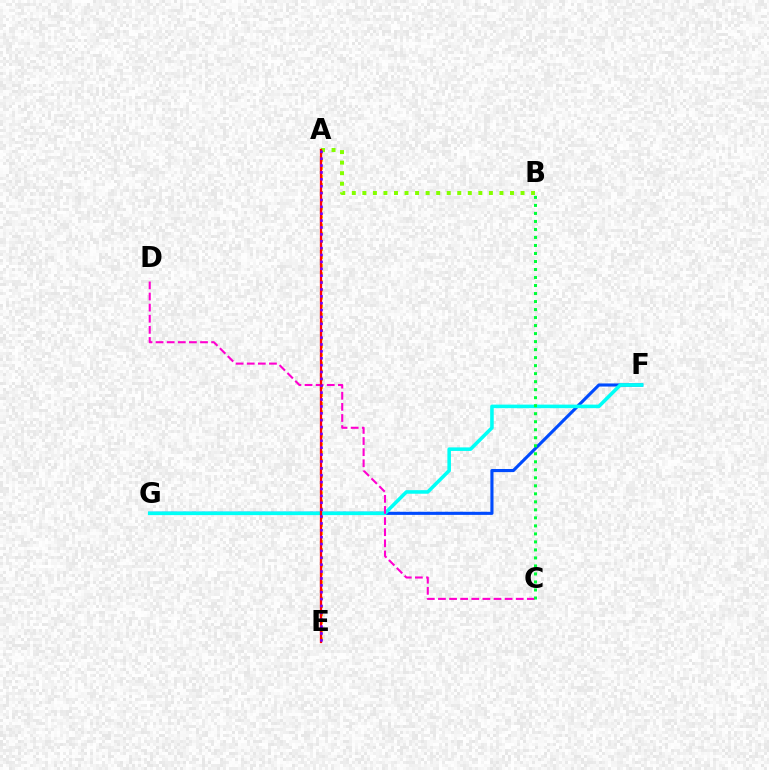{('A', 'E'): [{'color': '#ffbd00', 'line_style': 'dotted', 'thickness': 2.2}, {'color': '#ff0000', 'line_style': 'solid', 'thickness': 1.66}, {'color': '#7200ff', 'line_style': 'dotted', 'thickness': 1.87}], ('A', 'B'): [{'color': '#84ff00', 'line_style': 'dotted', 'thickness': 2.87}], ('F', 'G'): [{'color': '#004bff', 'line_style': 'solid', 'thickness': 2.24}, {'color': '#00fff6', 'line_style': 'solid', 'thickness': 2.56}], ('C', 'D'): [{'color': '#ff00cf', 'line_style': 'dashed', 'thickness': 1.51}], ('B', 'C'): [{'color': '#00ff39', 'line_style': 'dotted', 'thickness': 2.18}]}